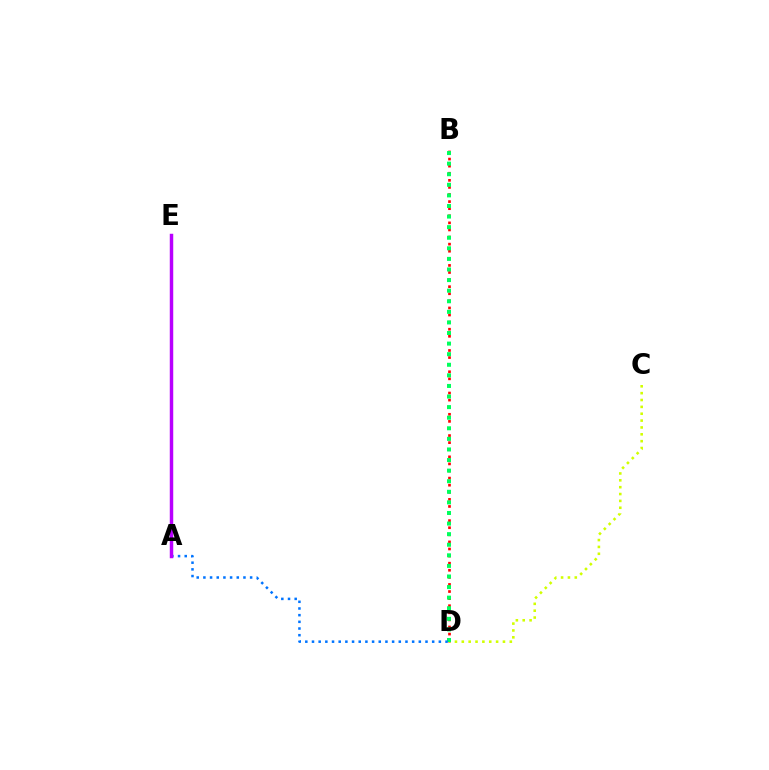{('B', 'D'): [{'color': '#ff0000', 'line_style': 'dotted', 'thickness': 1.93}, {'color': '#00ff5c', 'line_style': 'dotted', 'thickness': 2.88}], ('C', 'D'): [{'color': '#d1ff00', 'line_style': 'dotted', 'thickness': 1.86}], ('A', 'D'): [{'color': '#0074ff', 'line_style': 'dotted', 'thickness': 1.81}], ('A', 'E'): [{'color': '#b900ff', 'line_style': 'solid', 'thickness': 2.49}]}